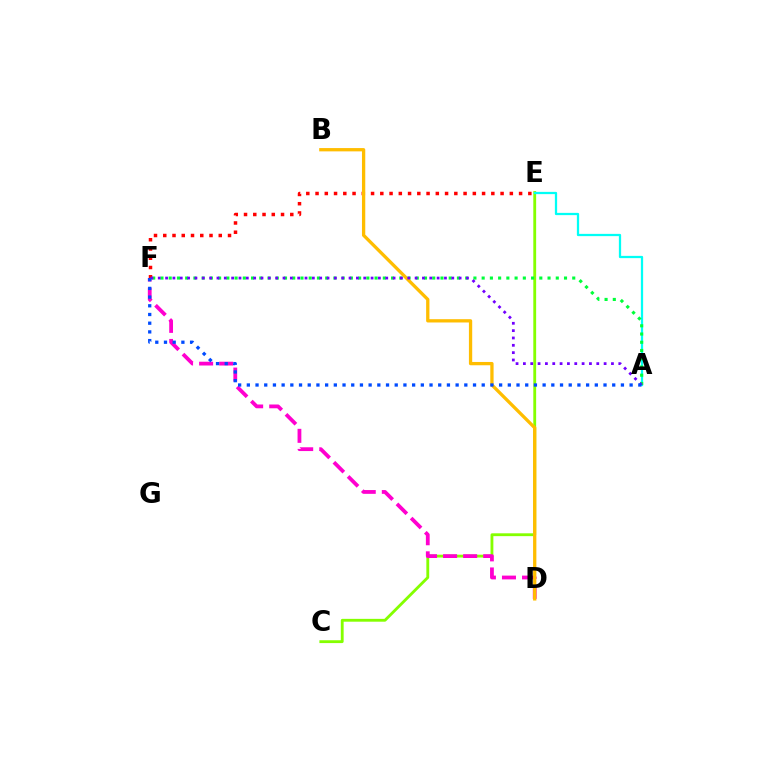{('C', 'E'): [{'color': '#84ff00', 'line_style': 'solid', 'thickness': 2.04}], ('D', 'F'): [{'color': '#ff00cf', 'line_style': 'dashed', 'thickness': 2.73}], ('E', 'F'): [{'color': '#ff0000', 'line_style': 'dotted', 'thickness': 2.51}], ('A', 'E'): [{'color': '#00fff6', 'line_style': 'solid', 'thickness': 1.63}], ('A', 'F'): [{'color': '#00ff39', 'line_style': 'dotted', 'thickness': 2.24}, {'color': '#7200ff', 'line_style': 'dotted', 'thickness': 1.99}, {'color': '#004bff', 'line_style': 'dotted', 'thickness': 2.36}], ('B', 'D'): [{'color': '#ffbd00', 'line_style': 'solid', 'thickness': 2.37}]}